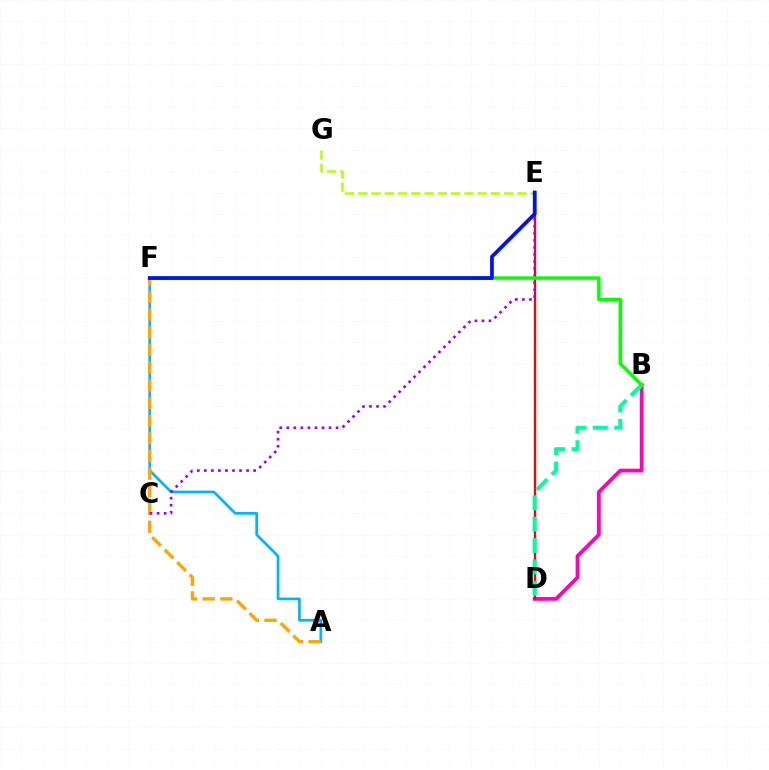{('A', 'F'): [{'color': '#00b5ff', 'line_style': 'solid', 'thickness': 1.95}, {'color': '#ffa500', 'line_style': 'dashed', 'thickness': 2.4}], ('B', 'D'): [{'color': '#ff00bd', 'line_style': 'solid', 'thickness': 2.69}, {'color': '#00ff9d', 'line_style': 'dashed', 'thickness': 2.9}], ('D', 'E'): [{'color': '#ff0000', 'line_style': 'solid', 'thickness': 1.64}], ('C', 'E'): [{'color': '#9b00ff', 'line_style': 'dotted', 'thickness': 1.91}], ('B', 'F'): [{'color': '#08ff00', 'line_style': 'solid', 'thickness': 2.52}], ('E', 'G'): [{'color': '#b3ff00', 'line_style': 'dashed', 'thickness': 1.8}], ('E', 'F'): [{'color': '#0010ff', 'line_style': 'solid', 'thickness': 2.69}]}